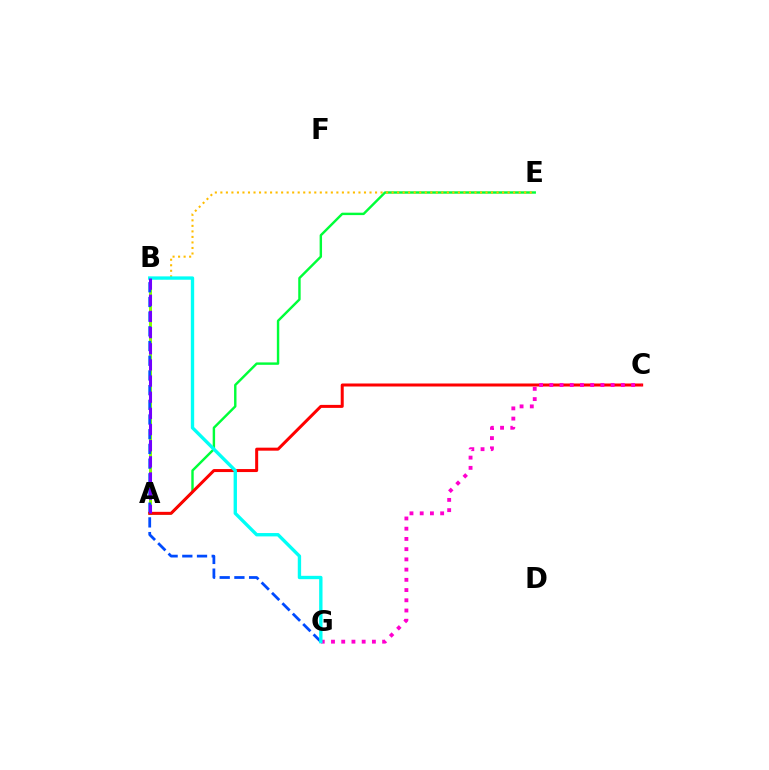{('A', 'E'): [{'color': '#00ff39', 'line_style': 'solid', 'thickness': 1.74}], ('A', 'B'): [{'color': '#84ff00', 'line_style': 'solid', 'thickness': 2.18}, {'color': '#7200ff', 'line_style': 'dashed', 'thickness': 2.19}], ('B', 'E'): [{'color': '#ffbd00', 'line_style': 'dotted', 'thickness': 1.5}], ('B', 'G'): [{'color': '#004bff', 'line_style': 'dashed', 'thickness': 2.0}, {'color': '#00fff6', 'line_style': 'solid', 'thickness': 2.41}], ('A', 'C'): [{'color': '#ff0000', 'line_style': 'solid', 'thickness': 2.16}], ('C', 'G'): [{'color': '#ff00cf', 'line_style': 'dotted', 'thickness': 2.78}]}